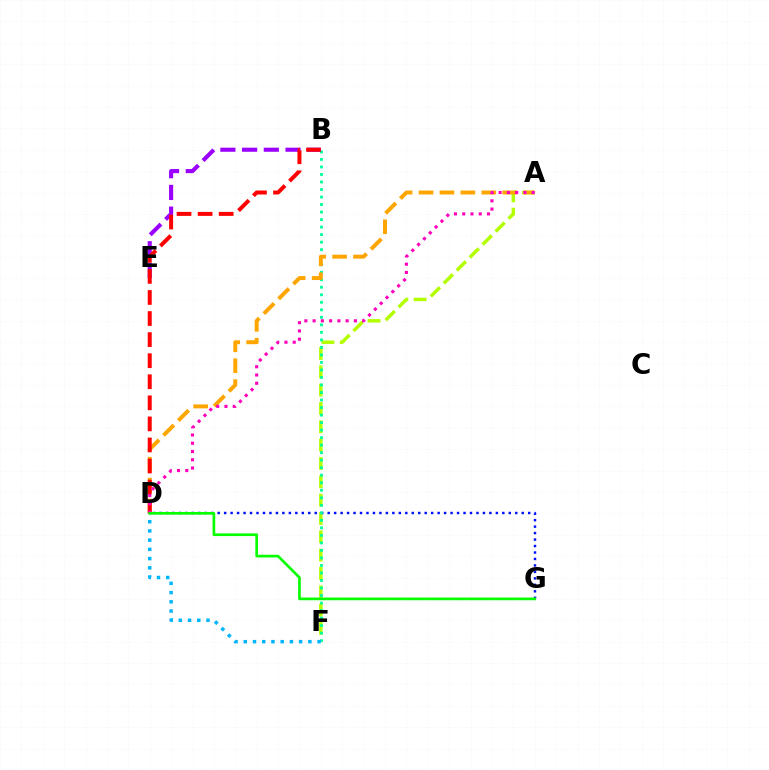{('A', 'F'): [{'color': '#b3ff00', 'line_style': 'dashed', 'thickness': 2.49}], ('D', 'G'): [{'color': '#0010ff', 'line_style': 'dotted', 'thickness': 1.76}, {'color': '#08ff00', 'line_style': 'solid', 'thickness': 1.93}], ('B', 'F'): [{'color': '#00ff9d', 'line_style': 'dotted', 'thickness': 2.04}], ('B', 'E'): [{'color': '#9b00ff', 'line_style': 'dashed', 'thickness': 2.95}], ('D', 'F'): [{'color': '#00b5ff', 'line_style': 'dotted', 'thickness': 2.51}], ('A', 'D'): [{'color': '#ffa500', 'line_style': 'dashed', 'thickness': 2.84}, {'color': '#ff00bd', 'line_style': 'dotted', 'thickness': 2.24}], ('B', 'D'): [{'color': '#ff0000', 'line_style': 'dashed', 'thickness': 2.86}]}